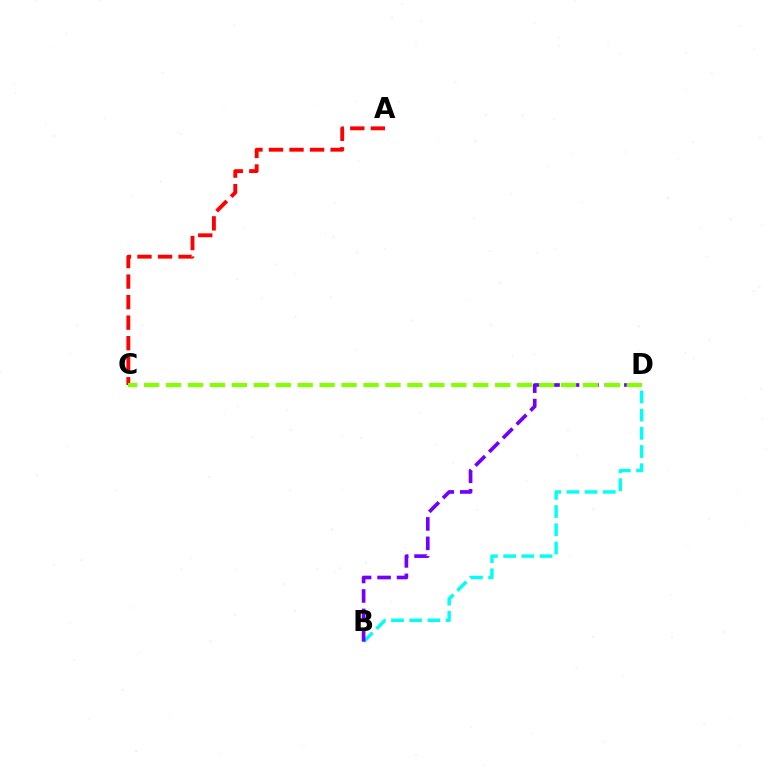{('A', 'C'): [{'color': '#ff0000', 'line_style': 'dashed', 'thickness': 2.79}], ('B', 'D'): [{'color': '#00fff6', 'line_style': 'dashed', 'thickness': 2.47}, {'color': '#7200ff', 'line_style': 'dashed', 'thickness': 2.64}], ('C', 'D'): [{'color': '#84ff00', 'line_style': 'dashed', 'thickness': 2.98}]}